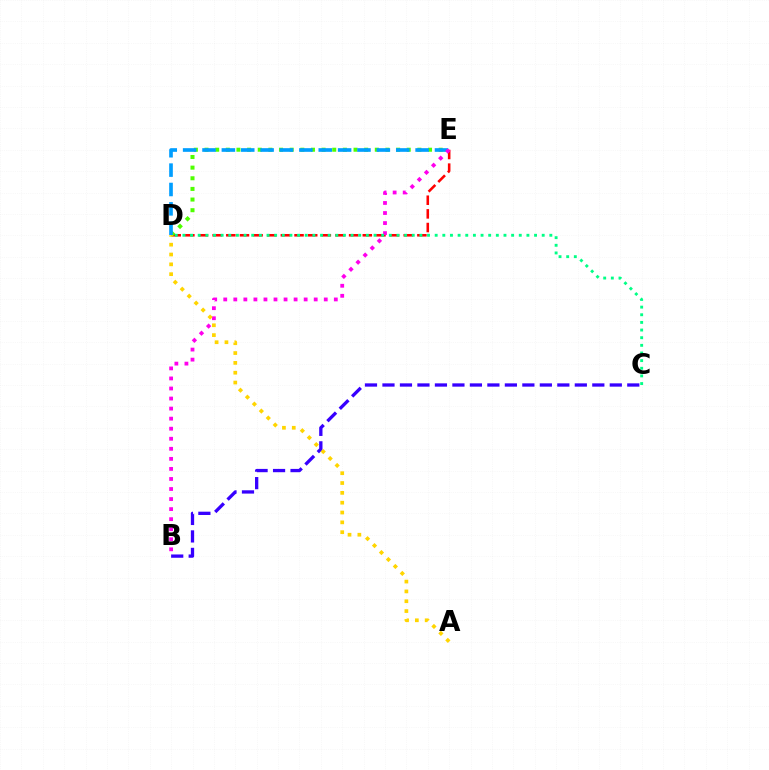{('D', 'E'): [{'color': '#ff0000', 'line_style': 'dashed', 'thickness': 1.85}, {'color': '#4fff00', 'line_style': 'dotted', 'thickness': 2.89}, {'color': '#009eff', 'line_style': 'dashed', 'thickness': 2.63}], ('B', 'C'): [{'color': '#3700ff', 'line_style': 'dashed', 'thickness': 2.38}], ('B', 'E'): [{'color': '#ff00ed', 'line_style': 'dotted', 'thickness': 2.73}], ('A', 'D'): [{'color': '#ffd500', 'line_style': 'dotted', 'thickness': 2.67}], ('C', 'D'): [{'color': '#00ff86', 'line_style': 'dotted', 'thickness': 2.08}]}